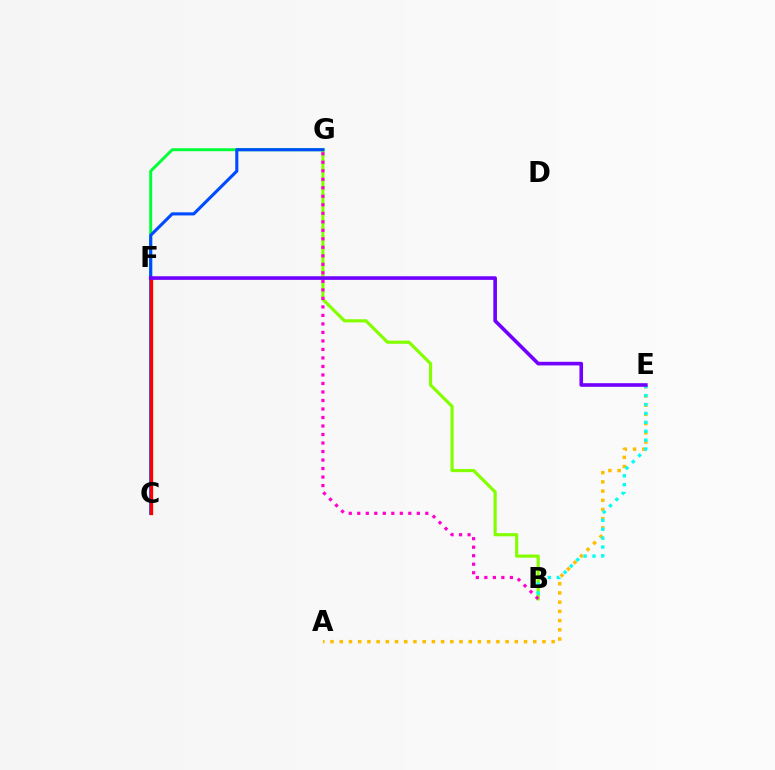{('B', 'G'): [{'color': '#84ff00', 'line_style': 'solid', 'thickness': 2.29}, {'color': '#ff00cf', 'line_style': 'dotted', 'thickness': 2.31}], ('A', 'E'): [{'color': '#ffbd00', 'line_style': 'dotted', 'thickness': 2.5}], ('F', 'G'): [{'color': '#00ff39', 'line_style': 'solid', 'thickness': 2.12}], ('C', 'G'): [{'color': '#004bff', 'line_style': 'solid', 'thickness': 2.23}], ('B', 'E'): [{'color': '#00fff6', 'line_style': 'dotted', 'thickness': 2.42}], ('C', 'F'): [{'color': '#ff0000', 'line_style': 'solid', 'thickness': 2.39}], ('E', 'F'): [{'color': '#7200ff', 'line_style': 'solid', 'thickness': 2.6}]}